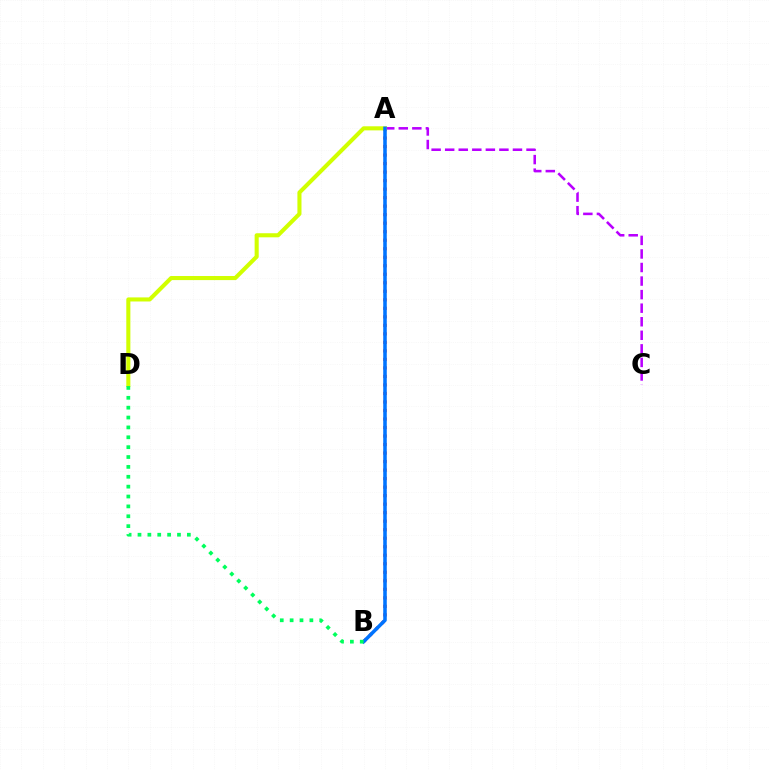{('A', 'C'): [{'color': '#b900ff', 'line_style': 'dashed', 'thickness': 1.84}], ('A', 'B'): [{'color': '#ff0000', 'line_style': 'dotted', 'thickness': 2.31}, {'color': '#0074ff', 'line_style': 'solid', 'thickness': 2.55}], ('A', 'D'): [{'color': '#d1ff00', 'line_style': 'solid', 'thickness': 2.94}], ('B', 'D'): [{'color': '#00ff5c', 'line_style': 'dotted', 'thickness': 2.68}]}